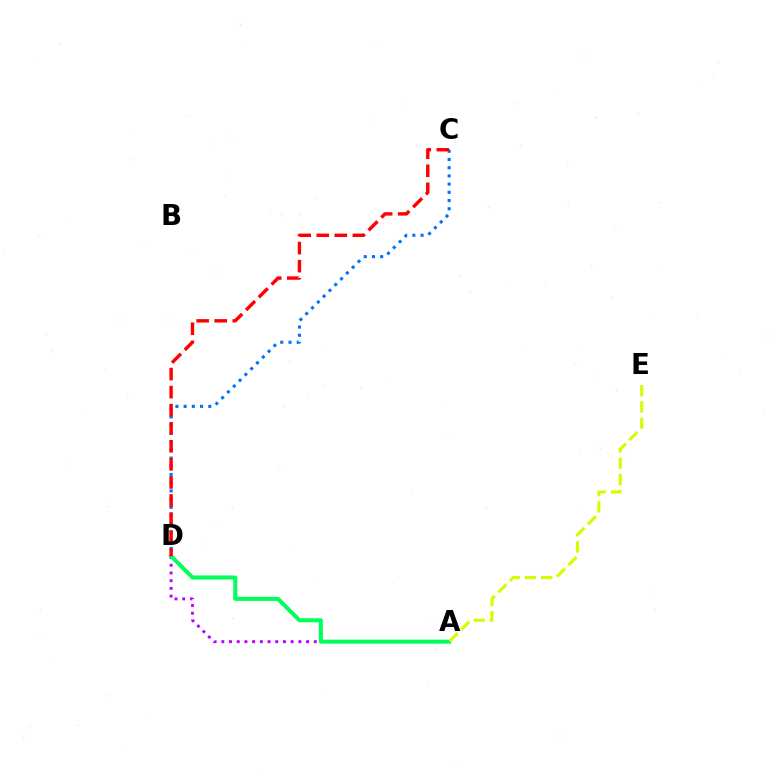{('A', 'D'): [{'color': '#b900ff', 'line_style': 'dotted', 'thickness': 2.09}, {'color': '#00ff5c', 'line_style': 'solid', 'thickness': 2.9}], ('C', 'D'): [{'color': '#0074ff', 'line_style': 'dotted', 'thickness': 2.23}, {'color': '#ff0000', 'line_style': 'dashed', 'thickness': 2.45}], ('A', 'E'): [{'color': '#d1ff00', 'line_style': 'dashed', 'thickness': 2.21}]}